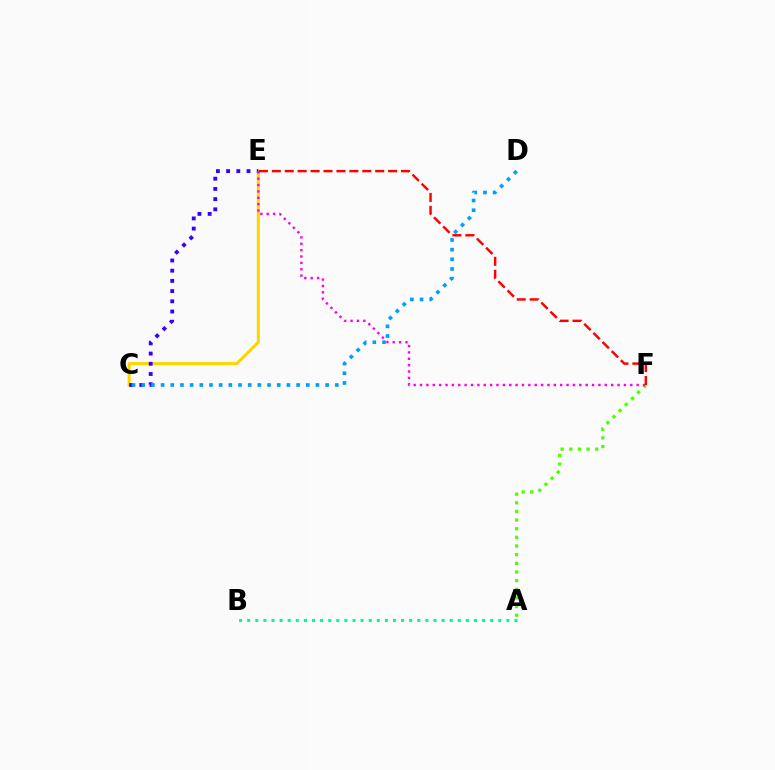{('C', 'E'): [{'color': '#ffd500', 'line_style': 'solid', 'thickness': 2.19}, {'color': '#3700ff', 'line_style': 'dotted', 'thickness': 2.77}], ('A', 'F'): [{'color': '#4fff00', 'line_style': 'dotted', 'thickness': 2.35}], ('C', 'D'): [{'color': '#009eff', 'line_style': 'dotted', 'thickness': 2.63}], ('E', 'F'): [{'color': '#ff00ed', 'line_style': 'dotted', 'thickness': 1.73}, {'color': '#ff0000', 'line_style': 'dashed', 'thickness': 1.75}], ('A', 'B'): [{'color': '#00ff86', 'line_style': 'dotted', 'thickness': 2.2}]}